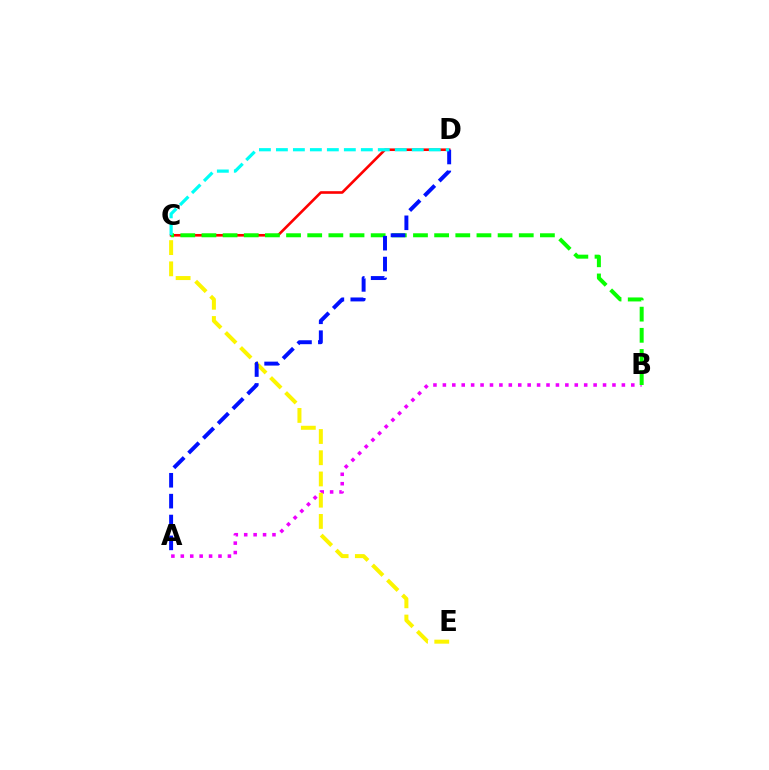{('C', 'D'): [{'color': '#ff0000', 'line_style': 'solid', 'thickness': 1.89}, {'color': '#00fff6', 'line_style': 'dashed', 'thickness': 2.31}], ('A', 'B'): [{'color': '#ee00ff', 'line_style': 'dotted', 'thickness': 2.56}], ('C', 'E'): [{'color': '#fcf500', 'line_style': 'dashed', 'thickness': 2.88}], ('B', 'C'): [{'color': '#08ff00', 'line_style': 'dashed', 'thickness': 2.87}], ('A', 'D'): [{'color': '#0010ff', 'line_style': 'dashed', 'thickness': 2.84}]}